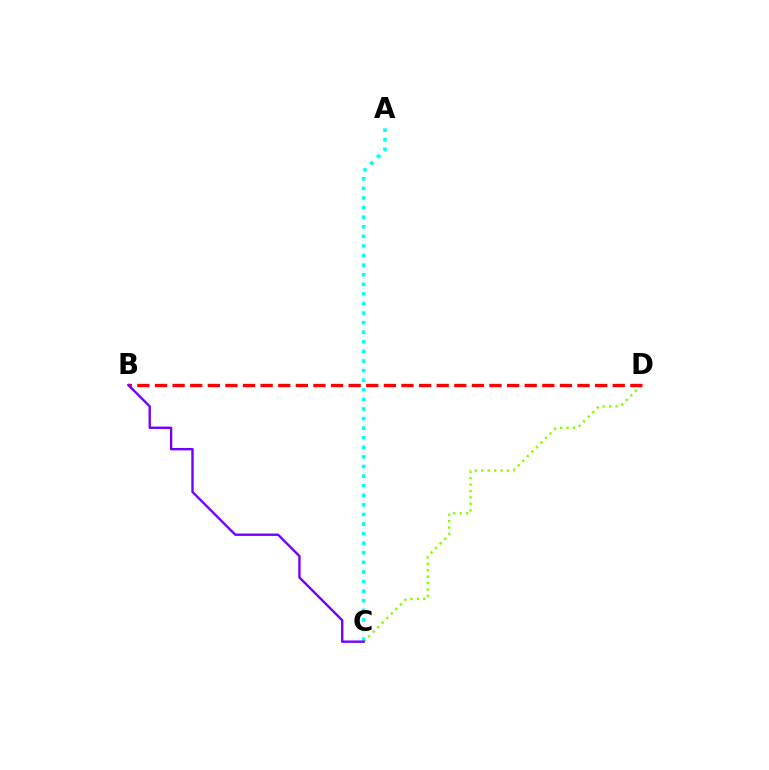{('C', 'D'): [{'color': '#84ff00', 'line_style': 'dotted', 'thickness': 1.75}], ('B', 'D'): [{'color': '#ff0000', 'line_style': 'dashed', 'thickness': 2.39}], ('A', 'C'): [{'color': '#00fff6', 'line_style': 'dotted', 'thickness': 2.61}], ('B', 'C'): [{'color': '#7200ff', 'line_style': 'solid', 'thickness': 1.71}]}